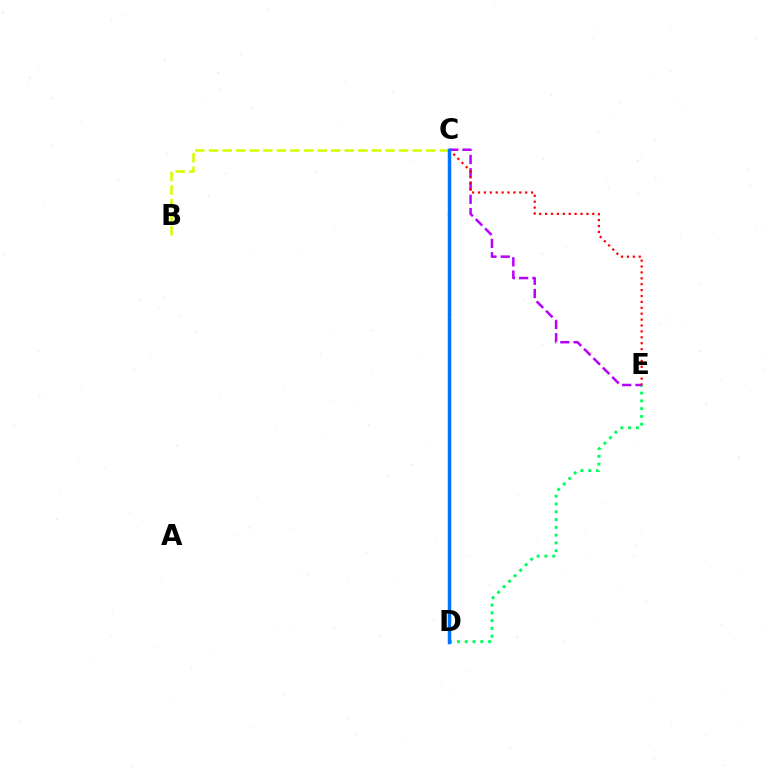{('D', 'E'): [{'color': '#00ff5c', 'line_style': 'dotted', 'thickness': 2.12}], ('C', 'E'): [{'color': '#b900ff', 'line_style': 'dashed', 'thickness': 1.8}, {'color': '#ff0000', 'line_style': 'dotted', 'thickness': 1.6}], ('B', 'C'): [{'color': '#d1ff00', 'line_style': 'dashed', 'thickness': 1.84}], ('C', 'D'): [{'color': '#0074ff', 'line_style': 'solid', 'thickness': 2.51}]}